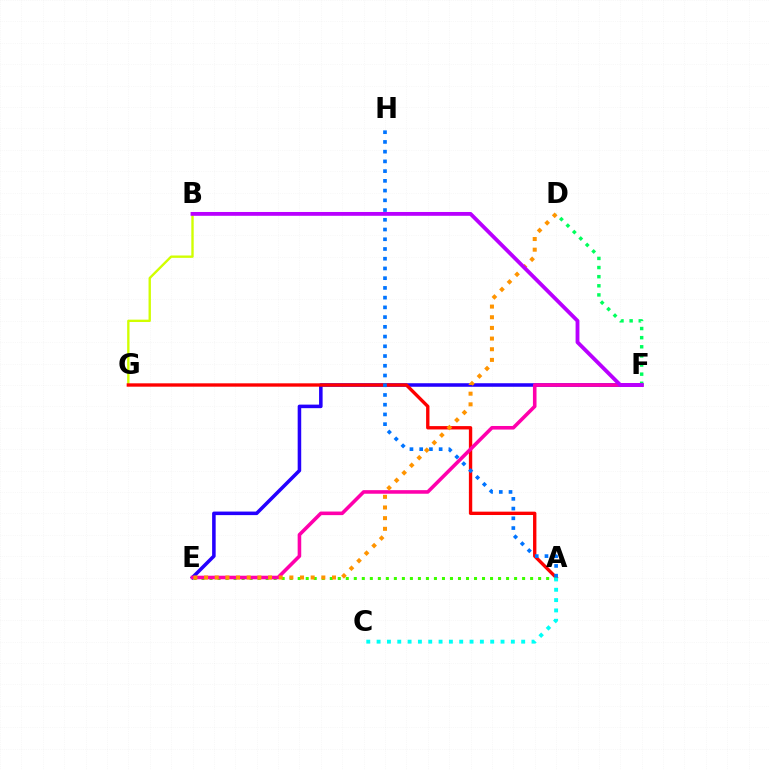{('B', 'G'): [{'color': '#d1ff00', 'line_style': 'solid', 'thickness': 1.7}], ('E', 'F'): [{'color': '#2500ff', 'line_style': 'solid', 'thickness': 2.55}, {'color': '#ff00ac', 'line_style': 'solid', 'thickness': 2.58}], ('A', 'G'): [{'color': '#ff0000', 'line_style': 'solid', 'thickness': 2.42}], ('A', 'E'): [{'color': '#3dff00', 'line_style': 'dotted', 'thickness': 2.18}], ('A', 'C'): [{'color': '#00fff6', 'line_style': 'dotted', 'thickness': 2.81}], ('A', 'H'): [{'color': '#0074ff', 'line_style': 'dotted', 'thickness': 2.64}], ('D', 'E'): [{'color': '#ff9400', 'line_style': 'dotted', 'thickness': 2.9}], ('D', 'F'): [{'color': '#00ff5c', 'line_style': 'dotted', 'thickness': 2.48}], ('B', 'F'): [{'color': '#b900ff', 'line_style': 'solid', 'thickness': 2.75}]}